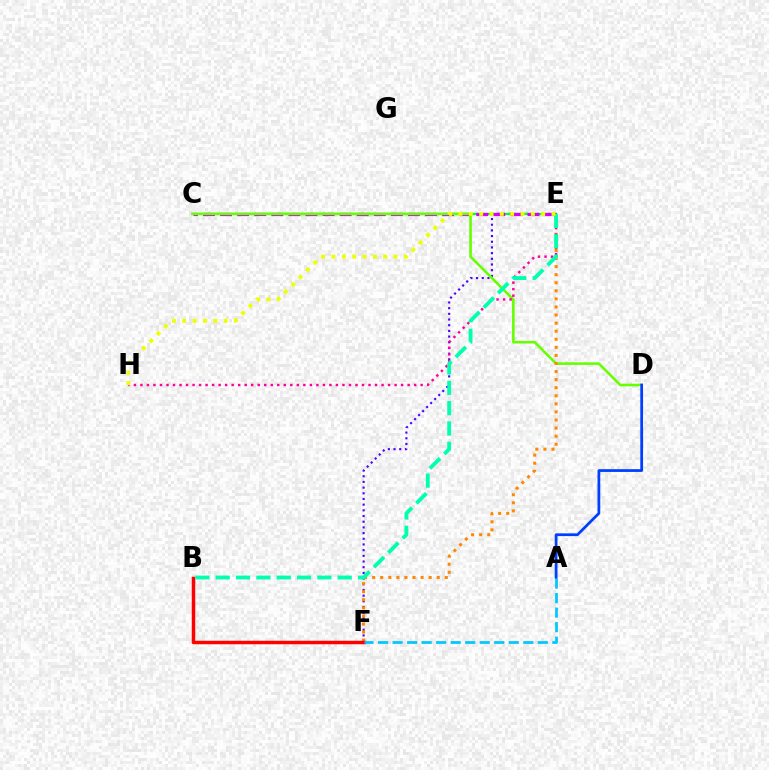{('E', 'F'): [{'color': '#4f00ff', 'line_style': 'dotted', 'thickness': 1.54}, {'color': '#ff8800', 'line_style': 'dotted', 'thickness': 2.19}], ('C', 'E'): [{'color': '#00ff27', 'line_style': 'solid', 'thickness': 1.61}, {'color': '#d600ff', 'line_style': 'dashed', 'thickness': 2.32}], ('C', 'D'): [{'color': '#66ff00', 'line_style': 'solid', 'thickness': 1.86}], ('B', 'F'): [{'color': '#ff0000', 'line_style': 'solid', 'thickness': 2.51}], ('E', 'H'): [{'color': '#ff00a0', 'line_style': 'dotted', 'thickness': 1.77}, {'color': '#eeff00', 'line_style': 'dotted', 'thickness': 2.81}], ('A', 'D'): [{'color': '#003fff', 'line_style': 'solid', 'thickness': 1.98}], ('B', 'E'): [{'color': '#00ffaf', 'line_style': 'dashed', 'thickness': 2.76}], ('A', 'F'): [{'color': '#00c7ff', 'line_style': 'dashed', 'thickness': 1.97}]}